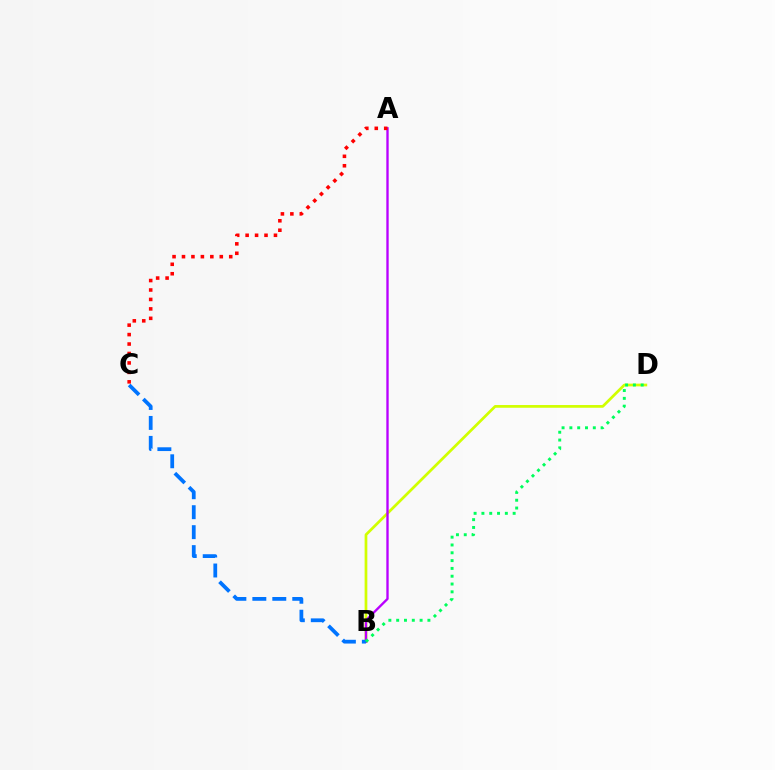{('B', 'D'): [{'color': '#d1ff00', 'line_style': 'solid', 'thickness': 1.96}, {'color': '#00ff5c', 'line_style': 'dotted', 'thickness': 2.12}], ('A', 'B'): [{'color': '#b900ff', 'line_style': 'solid', 'thickness': 1.69}], ('B', 'C'): [{'color': '#0074ff', 'line_style': 'dashed', 'thickness': 2.71}], ('A', 'C'): [{'color': '#ff0000', 'line_style': 'dotted', 'thickness': 2.57}]}